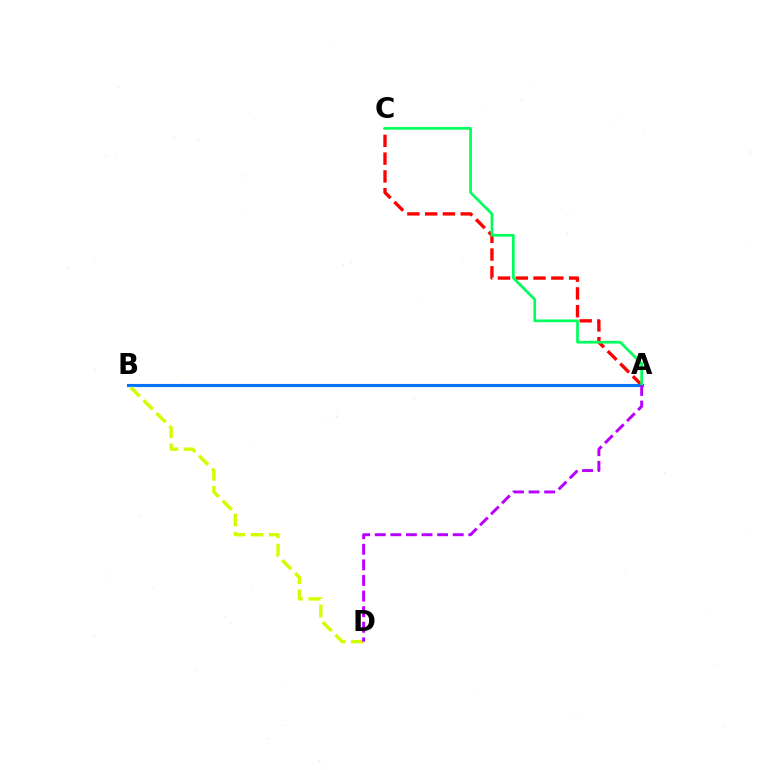{('A', 'C'): [{'color': '#ff0000', 'line_style': 'dashed', 'thickness': 2.42}, {'color': '#00ff5c', 'line_style': 'solid', 'thickness': 1.95}], ('A', 'B'): [{'color': '#0074ff', 'line_style': 'solid', 'thickness': 2.24}], ('B', 'D'): [{'color': '#d1ff00', 'line_style': 'dashed', 'thickness': 2.47}], ('A', 'D'): [{'color': '#b900ff', 'line_style': 'dashed', 'thickness': 2.12}]}